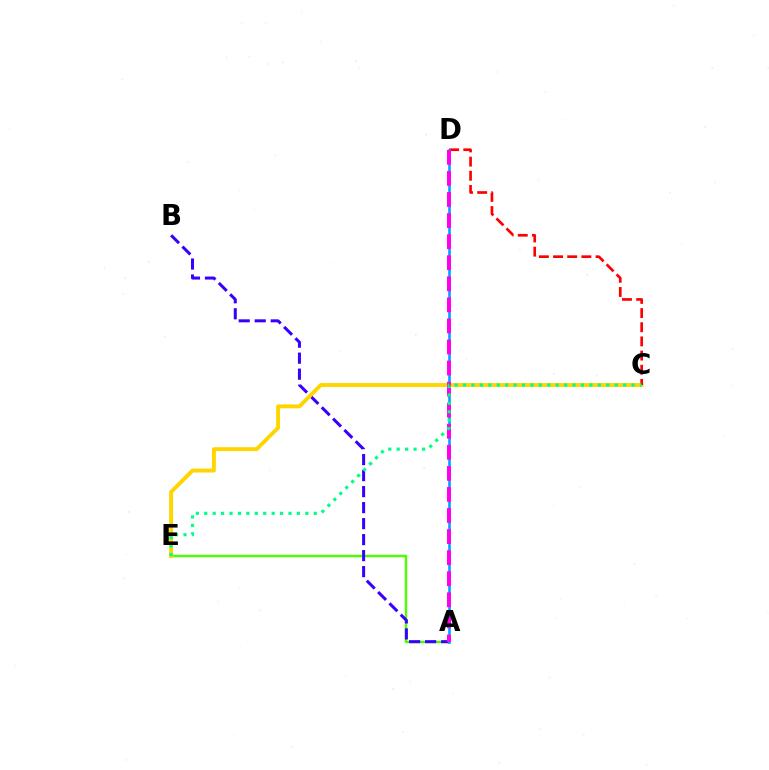{('A', 'E'): [{'color': '#4fff00', 'line_style': 'solid', 'thickness': 1.76}], ('A', 'B'): [{'color': '#3700ff', 'line_style': 'dashed', 'thickness': 2.17}], ('C', 'E'): [{'color': '#ffd500', 'line_style': 'solid', 'thickness': 2.81}, {'color': '#00ff86', 'line_style': 'dotted', 'thickness': 2.29}], ('C', 'D'): [{'color': '#ff0000', 'line_style': 'dashed', 'thickness': 1.92}], ('A', 'D'): [{'color': '#009eff', 'line_style': 'solid', 'thickness': 1.86}, {'color': '#ff00ed', 'line_style': 'dashed', 'thickness': 2.86}]}